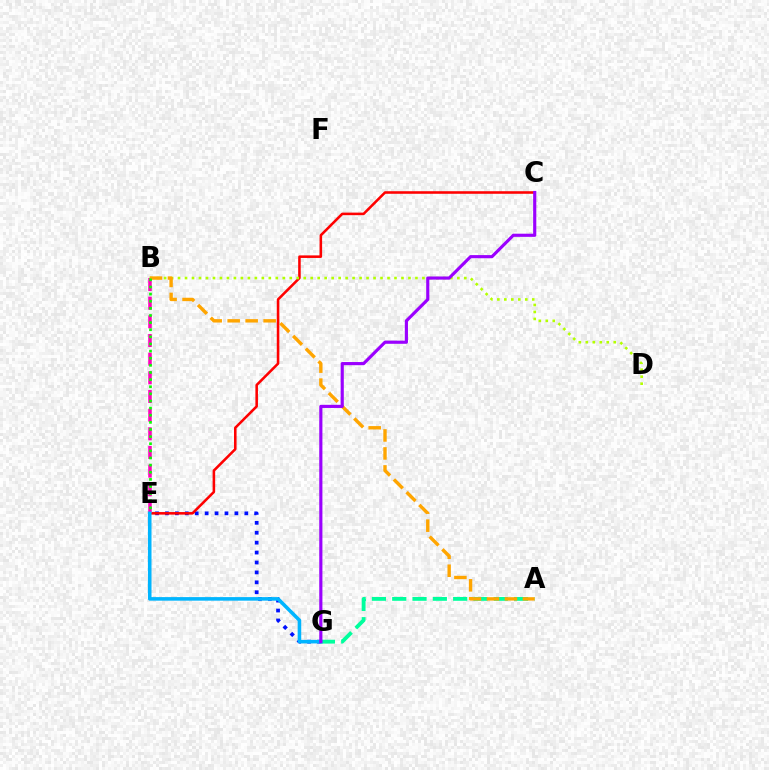{('A', 'G'): [{'color': '#00ff9d', 'line_style': 'dashed', 'thickness': 2.76}], ('E', 'G'): [{'color': '#0010ff', 'line_style': 'dotted', 'thickness': 2.69}, {'color': '#00b5ff', 'line_style': 'solid', 'thickness': 2.57}], ('C', 'E'): [{'color': '#ff0000', 'line_style': 'solid', 'thickness': 1.84}], ('B', 'D'): [{'color': '#b3ff00', 'line_style': 'dotted', 'thickness': 1.9}], ('B', 'E'): [{'color': '#ff00bd', 'line_style': 'dashed', 'thickness': 2.54}, {'color': '#08ff00', 'line_style': 'dotted', 'thickness': 1.94}], ('A', 'B'): [{'color': '#ffa500', 'line_style': 'dashed', 'thickness': 2.44}], ('C', 'G'): [{'color': '#9b00ff', 'line_style': 'solid', 'thickness': 2.26}]}